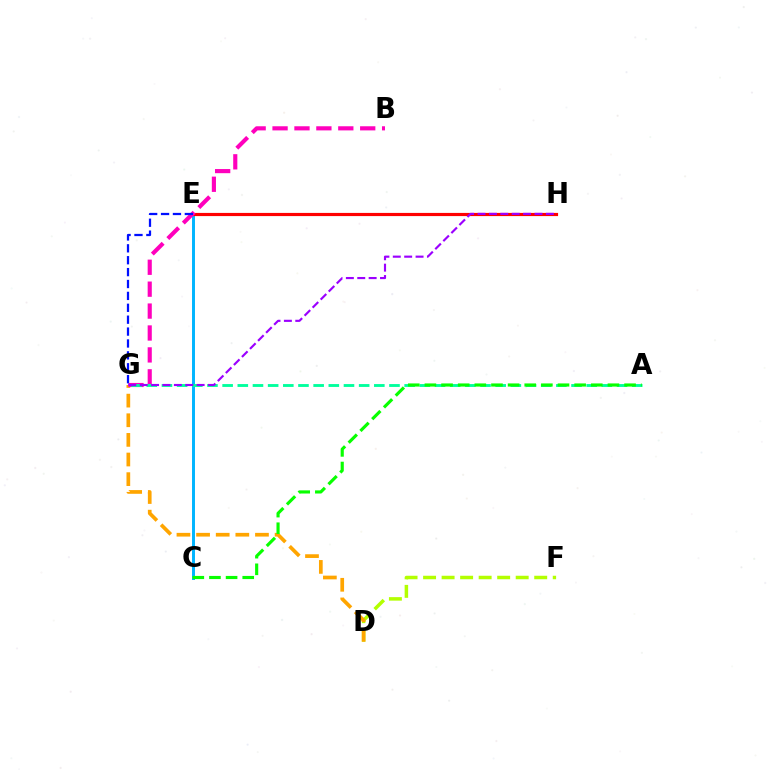{('D', 'F'): [{'color': '#b3ff00', 'line_style': 'dashed', 'thickness': 2.52}], ('D', 'G'): [{'color': '#ffa500', 'line_style': 'dashed', 'thickness': 2.67}], ('C', 'E'): [{'color': '#00b5ff', 'line_style': 'solid', 'thickness': 2.13}], ('E', 'H'): [{'color': '#ff0000', 'line_style': 'solid', 'thickness': 2.28}], ('B', 'G'): [{'color': '#ff00bd', 'line_style': 'dashed', 'thickness': 2.98}], ('A', 'G'): [{'color': '#00ff9d', 'line_style': 'dashed', 'thickness': 2.06}], ('E', 'G'): [{'color': '#0010ff', 'line_style': 'dashed', 'thickness': 1.62}], ('G', 'H'): [{'color': '#9b00ff', 'line_style': 'dashed', 'thickness': 1.55}], ('A', 'C'): [{'color': '#08ff00', 'line_style': 'dashed', 'thickness': 2.26}]}